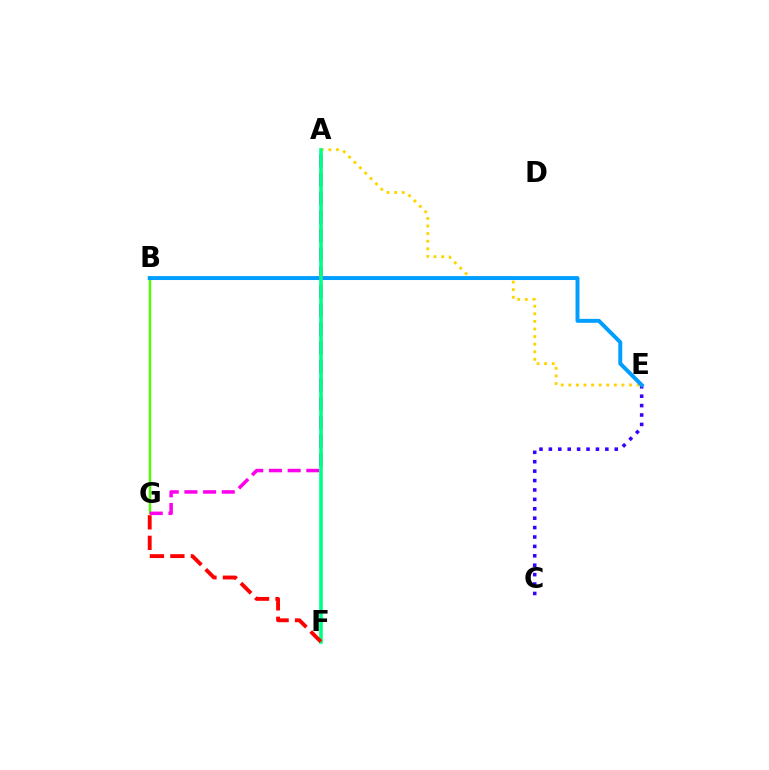{('C', 'E'): [{'color': '#3700ff', 'line_style': 'dotted', 'thickness': 2.56}], ('B', 'G'): [{'color': '#4fff00', 'line_style': 'solid', 'thickness': 1.73}], ('A', 'E'): [{'color': '#ffd500', 'line_style': 'dotted', 'thickness': 2.06}], ('B', 'E'): [{'color': '#009eff', 'line_style': 'solid', 'thickness': 2.84}], ('A', 'G'): [{'color': '#ff00ed', 'line_style': 'dashed', 'thickness': 2.54}], ('A', 'F'): [{'color': '#00ff86', 'line_style': 'solid', 'thickness': 2.61}], ('F', 'G'): [{'color': '#ff0000', 'line_style': 'dashed', 'thickness': 2.78}]}